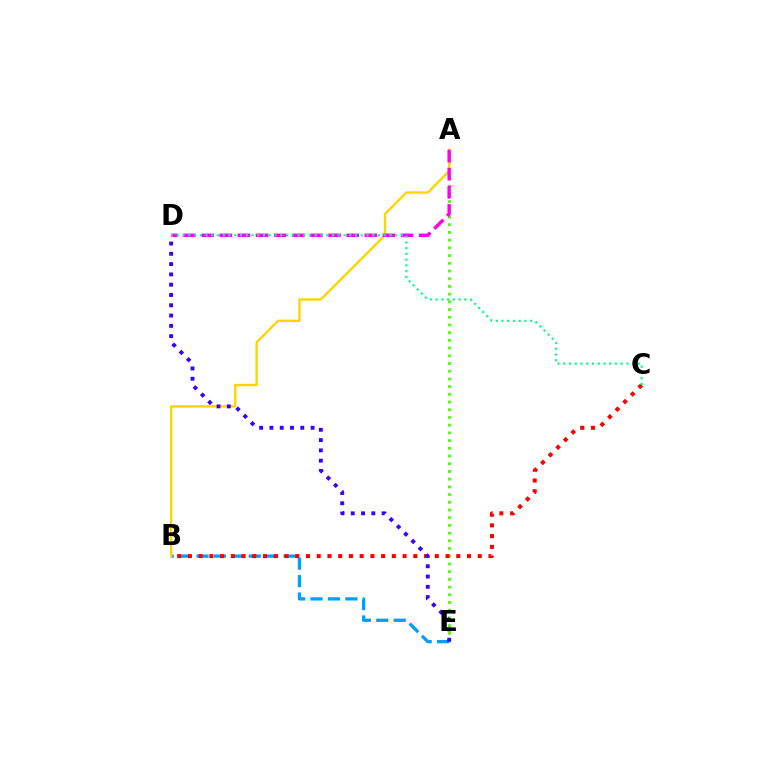{('A', 'E'): [{'color': '#4fff00', 'line_style': 'dotted', 'thickness': 2.09}], ('B', 'E'): [{'color': '#009eff', 'line_style': 'dashed', 'thickness': 2.37}], ('B', 'C'): [{'color': '#ff0000', 'line_style': 'dotted', 'thickness': 2.92}], ('A', 'B'): [{'color': '#ffd500', 'line_style': 'solid', 'thickness': 1.72}], ('D', 'E'): [{'color': '#3700ff', 'line_style': 'dotted', 'thickness': 2.8}], ('A', 'D'): [{'color': '#ff00ed', 'line_style': 'dashed', 'thickness': 2.46}], ('C', 'D'): [{'color': '#00ff86', 'line_style': 'dotted', 'thickness': 1.56}]}